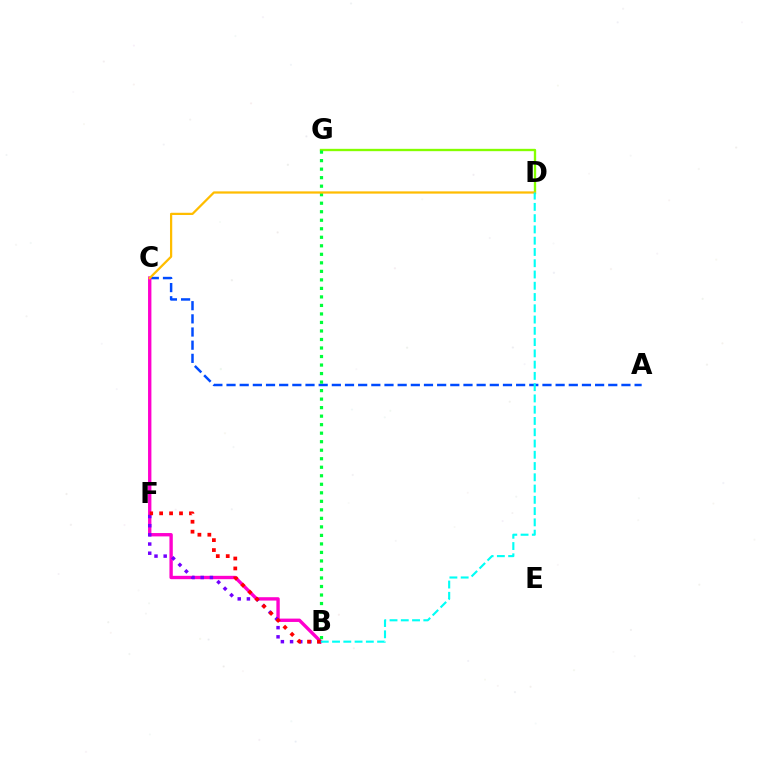{('A', 'C'): [{'color': '#004bff', 'line_style': 'dashed', 'thickness': 1.79}], ('B', 'C'): [{'color': '#ff00cf', 'line_style': 'solid', 'thickness': 2.42}], ('B', 'F'): [{'color': '#7200ff', 'line_style': 'dotted', 'thickness': 2.49}, {'color': '#ff0000', 'line_style': 'dotted', 'thickness': 2.7}], ('D', 'G'): [{'color': '#84ff00', 'line_style': 'solid', 'thickness': 1.68}], ('B', 'G'): [{'color': '#00ff39', 'line_style': 'dotted', 'thickness': 2.31}], ('C', 'D'): [{'color': '#ffbd00', 'line_style': 'solid', 'thickness': 1.61}], ('B', 'D'): [{'color': '#00fff6', 'line_style': 'dashed', 'thickness': 1.53}]}